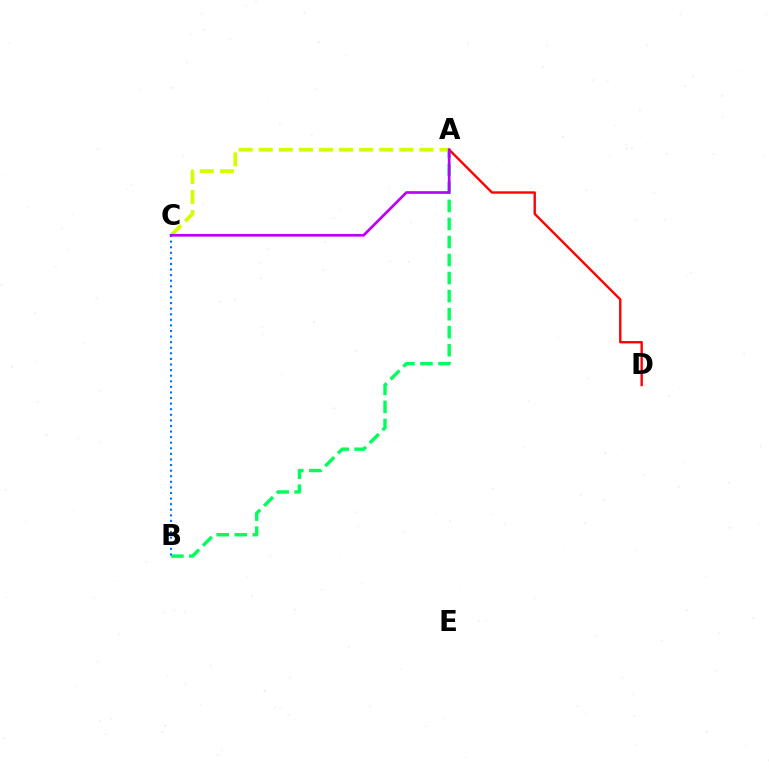{('A', 'B'): [{'color': '#00ff5c', 'line_style': 'dashed', 'thickness': 2.45}], ('A', 'D'): [{'color': '#ff0000', 'line_style': 'solid', 'thickness': 1.71}], ('A', 'C'): [{'color': '#d1ff00', 'line_style': 'dashed', 'thickness': 2.73}, {'color': '#b900ff', 'line_style': 'solid', 'thickness': 1.93}], ('B', 'C'): [{'color': '#0074ff', 'line_style': 'dotted', 'thickness': 1.52}]}